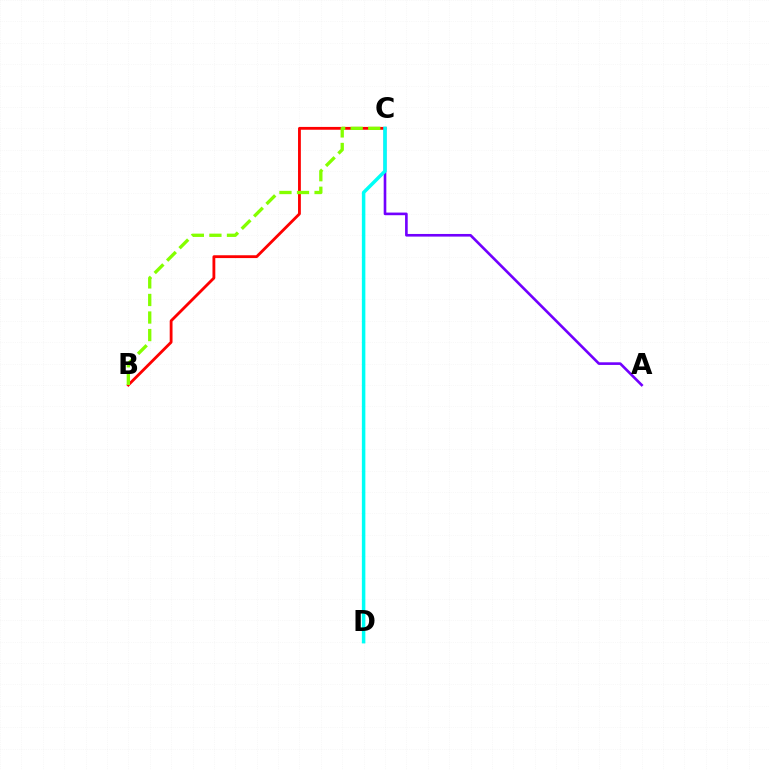{('B', 'C'): [{'color': '#ff0000', 'line_style': 'solid', 'thickness': 2.03}, {'color': '#84ff00', 'line_style': 'dashed', 'thickness': 2.38}], ('A', 'C'): [{'color': '#7200ff', 'line_style': 'solid', 'thickness': 1.9}], ('C', 'D'): [{'color': '#00fff6', 'line_style': 'solid', 'thickness': 2.51}]}